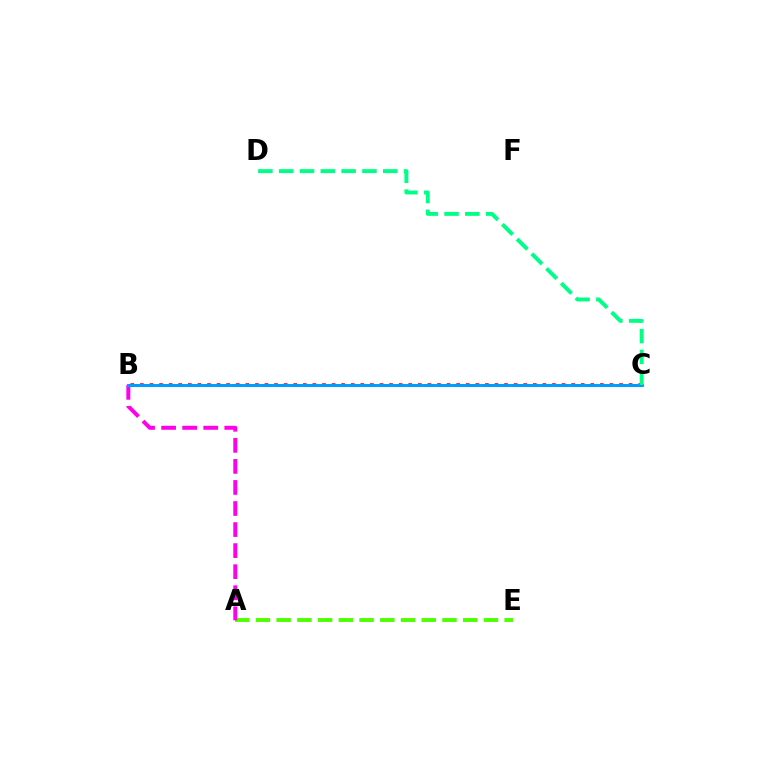{('A', 'E'): [{'color': '#4fff00', 'line_style': 'dashed', 'thickness': 2.82}], ('B', 'C'): [{'color': '#ff0000', 'line_style': 'dotted', 'thickness': 2.6}, {'color': '#ffd500', 'line_style': 'dashed', 'thickness': 1.84}, {'color': '#3700ff', 'line_style': 'dashed', 'thickness': 2.01}, {'color': '#009eff', 'line_style': 'solid', 'thickness': 2.11}], ('A', 'B'): [{'color': '#ff00ed', 'line_style': 'dashed', 'thickness': 2.86}], ('C', 'D'): [{'color': '#00ff86', 'line_style': 'dashed', 'thickness': 2.83}]}